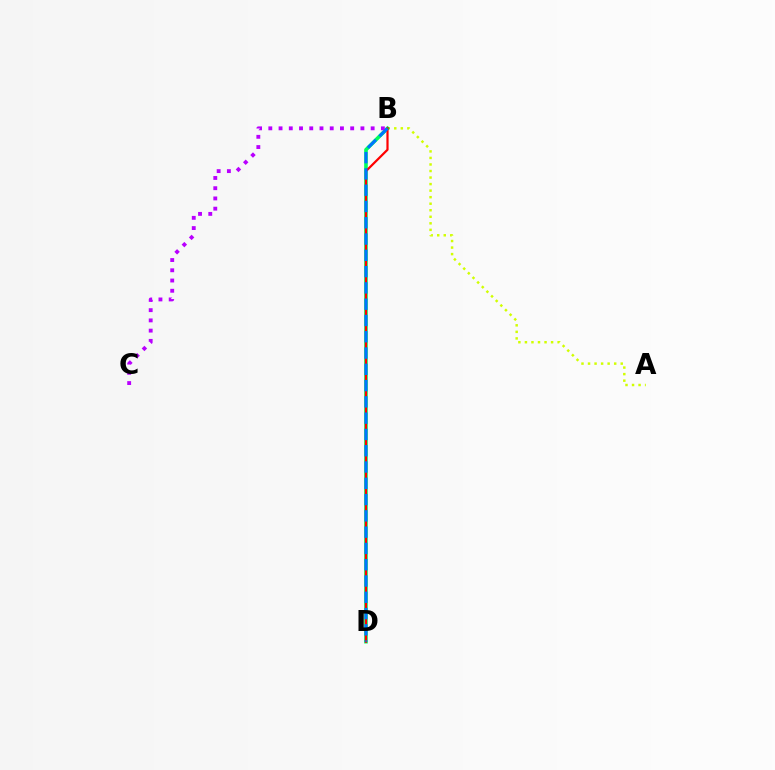{('A', 'B'): [{'color': '#d1ff00', 'line_style': 'dotted', 'thickness': 1.78}], ('B', 'D'): [{'color': '#00ff5c', 'line_style': 'solid', 'thickness': 2.61}, {'color': '#ff0000', 'line_style': 'solid', 'thickness': 1.59}, {'color': '#0074ff', 'line_style': 'dashed', 'thickness': 2.21}], ('B', 'C'): [{'color': '#b900ff', 'line_style': 'dotted', 'thickness': 2.78}]}